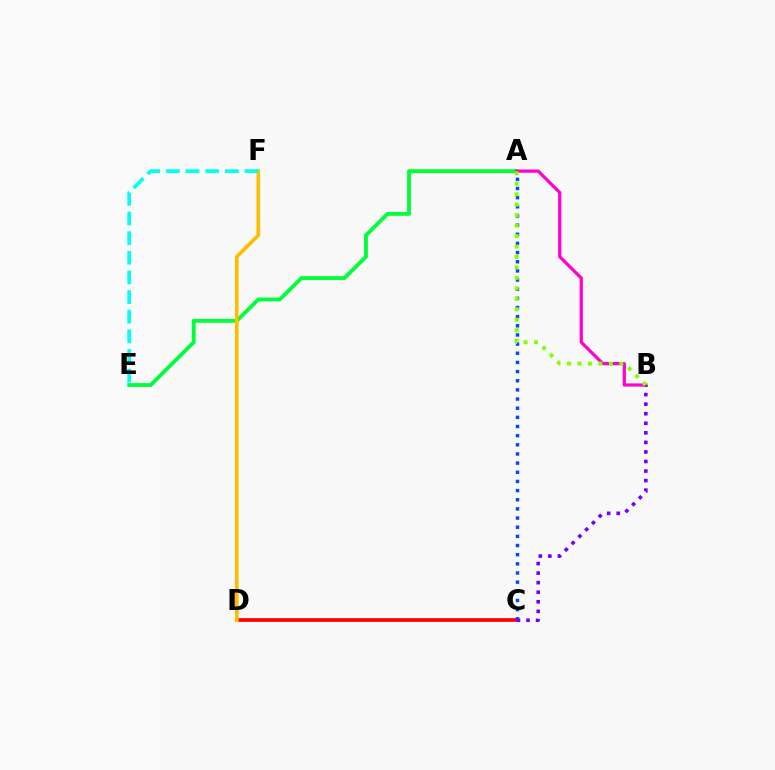{('A', 'E'): [{'color': '#00ff39', 'line_style': 'solid', 'thickness': 2.76}], ('C', 'D'): [{'color': '#ff0000', 'line_style': 'solid', 'thickness': 2.66}], ('A', 'C'): [{'color': '#004bff', 'line_style': 'dotted', 'thickness': 2.49}], ('A', 'B'): [{'color': '#ff00cf', 'line_style': 'solid', 'thickness': 2.32}, {'color': '#84ff00', 'line_style': 'dotted', 'thickness': 2.84}], ('B', 'C'): [{'color': '#7200ff', 'line_style': 'dotted', 'thickness': 2.6}], ('D', 'F'): [{'color': '#ffbd00', 'line_style': 'solid', 'thickness': 2.64}], ('E', 'F'): [{'color': '#00fff6', 'line_style': 'dashed', 'thickness': 2.67}]}